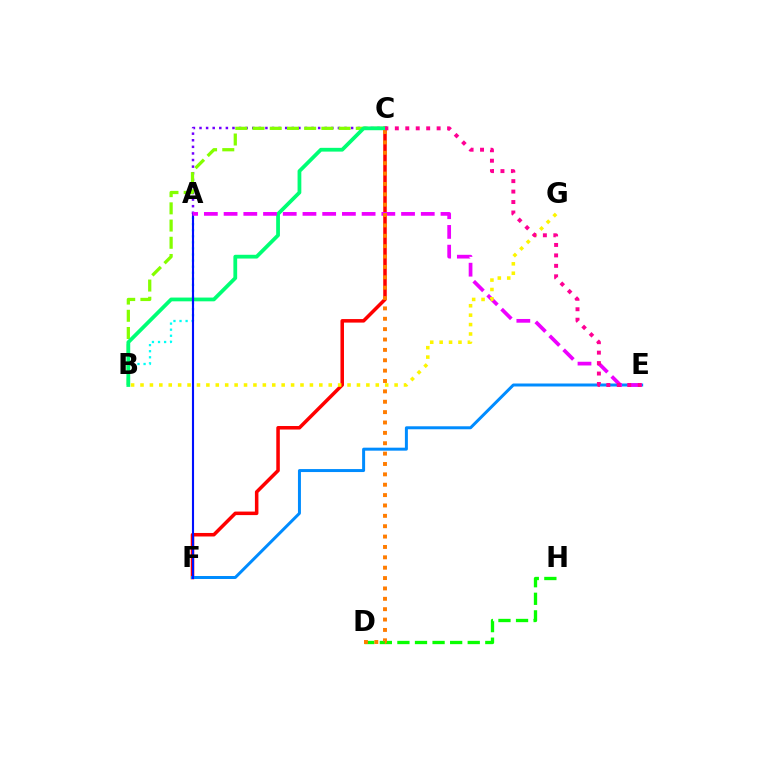{('D', 'H'): [{'color': '#08ff00', 'line_style': 'dashed', 'thickness': 2.39}], ('C', 'F'): [{'color': '#ff0000', 'line_style': 'solid', 'thickness': 2.54}], ('E', 'F'): [{'color': '#008cff', 'line_style': 'solid', 'thickness': 2.15}], ('A', 'B'): [{'color': '#00fff6', 'line_style': 'dotted', 'thickness': 1.65}], ('A', 'C'): [{'color': '#7200ff', 'line_style': 'dotted', 'thickness': 1.79}], ('B', 'C'): [{'color': '#84ff00', 'line_style': 'dashed', 'thickness': 2.34}, {'color': '#00ff74', 'line_style': 'solid', 'thickness': 2.71}], ('A', 'F'): [{'color': '#0010ff', 'line_style': 'solid', 'thickness': 1.52}], ('A', 'E'): [{'color': '#ee00ff', 'line_style': 'dashed', 'thickness': 2.68}], ('C', 'D'): [{'color': '#ff7c00', 'line_style': 'dotted', 'thickness': 2.82}], ('B', 'G'): [{'color': '#fcf500', 'line_style': 'dotted', 'thickness': 2.56}], ('C', 'E'): [{'color': '#ff0094', 'line_style': 'dotted', 'thickness': 2.84}]}